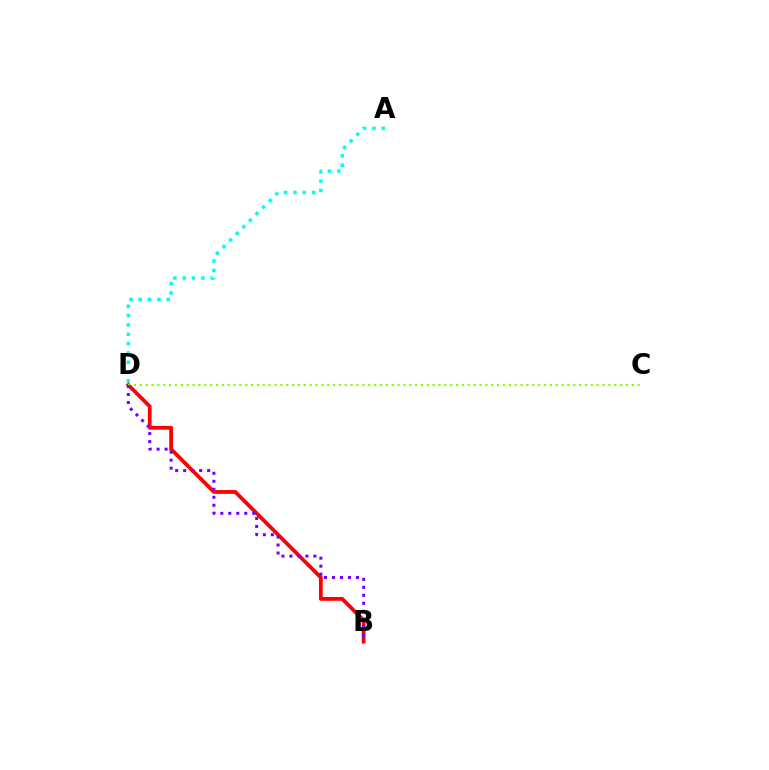{('A', 'D'): [{'color': '#00fff6', 'line_style': 'dotted', 'thickness': 2.54}], ('B', 'D'): [{'color': '#ff0000', 'line_style': 'solid', 'thickness': 2.71}, {'color': '#7200ff', 'line_style': 'dotted', 'thickness': 2.17}], ('C', 'D'): [{'color': '#84ff00', 'line_style': 'dotted', 'thickness': 1.59}]}